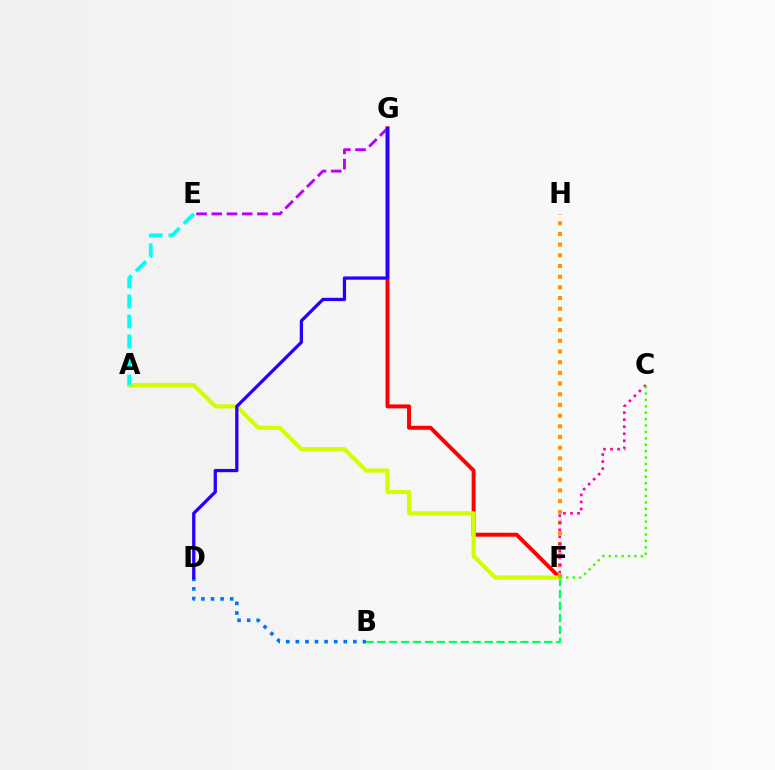{('B', 'D'): [{'color': '#0074ff', 'line_style': 'dotted', 'thickness': 2.6}], ('F', 'G'): [{'color': '#ff0000', 'line_style': 'solid', 'thickness': 2.84}], ('B', 'F'): [{'color': '#00ff5c', 'line_style': 'dashed', 'thickness': 1.62}], ('A', 'F'): [{'color': '#d1ff00', 'line_style': 'solid', 'thickness': 2.99}], ('E', 'G'): [{'color': '#b900ff', 'line_style': 'dashed', 'thickness': 2.07}], ('D', 'G'): [{'color': '#2500ff', 'line_style': 'solid', 'thickness': 2.35}], ('F', 'H'): [{'color': '#ff9400', 'line_style': 'dotted', 'thickness': 2.9}], ('C', 'F'): [{'color': '#ff00ac', 'line_style': 'dotted', 'thickness': 1.92}, {'color': '#3dff00', 'line_style': 'dotted', 'thickness': 1.74}], ('A', 'E'): [{'color': '#00fff6', 'line_style': 'dashed', 'thickness': 2.72}]}